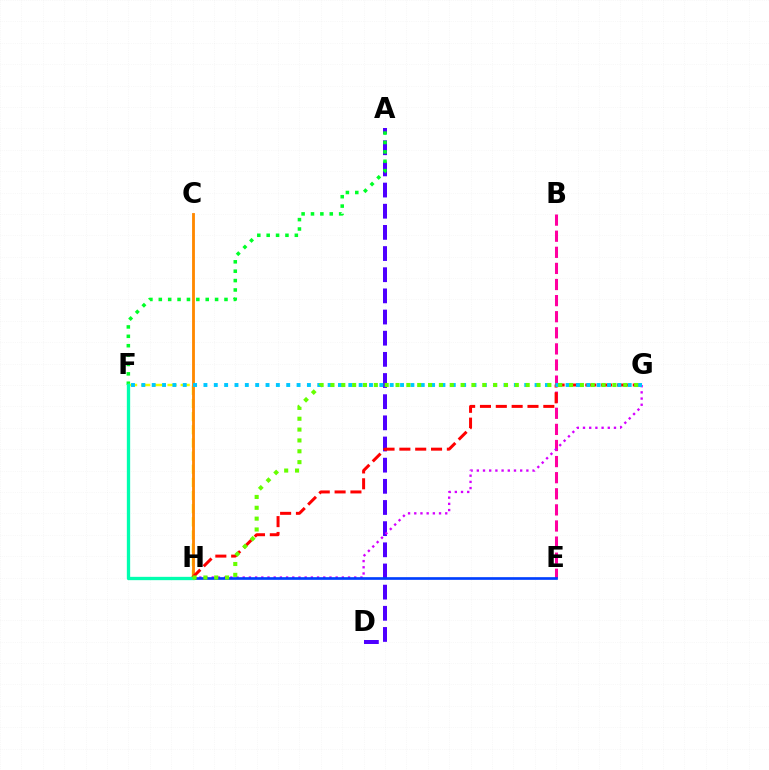{('A', 'D'): [{'color': '#4f00ff', 'line_style': 'dashed', 'thickness': 2.87}], ('B', 'E'): [{'color': '#ff00a0', 'line_style': 'dashed', 'thickness': 2.19}], ('A', 'F'): [{'color': '#00ff27', 'line_style': 'dotted', 'thickness': 2.55}], ('F', 'H'): [{'color': '#eeff00', 'line_style': 'dashed', 'thickness': 1.79}, {'color': '#00ffaf', 'line_style': 'solid', 'thickness': 2.39}], ('C', 'H'): [{'color': '#ff8800', 'line_style': 'solid', 'thickness': 2.05}], ('G', 'H'): [{'color': '#d600ff', 'line_style': 'dotted', 'thickness': 1.68}, {'color': '#ff0000', 'line_style': 'dashed', 'thickness': 2.15}, {'color': '#66ff00', 'line_style': 'dotted', 'thickness': 2.95}], ('E', 'H'): [{'color': '#003fff', 'line_style': 'solid', 'thickness': 1.92}], ('F', 'G'): [{'color': '#00c7ff', 'line_style': 'dotted', 'thickness': 2.81}]}